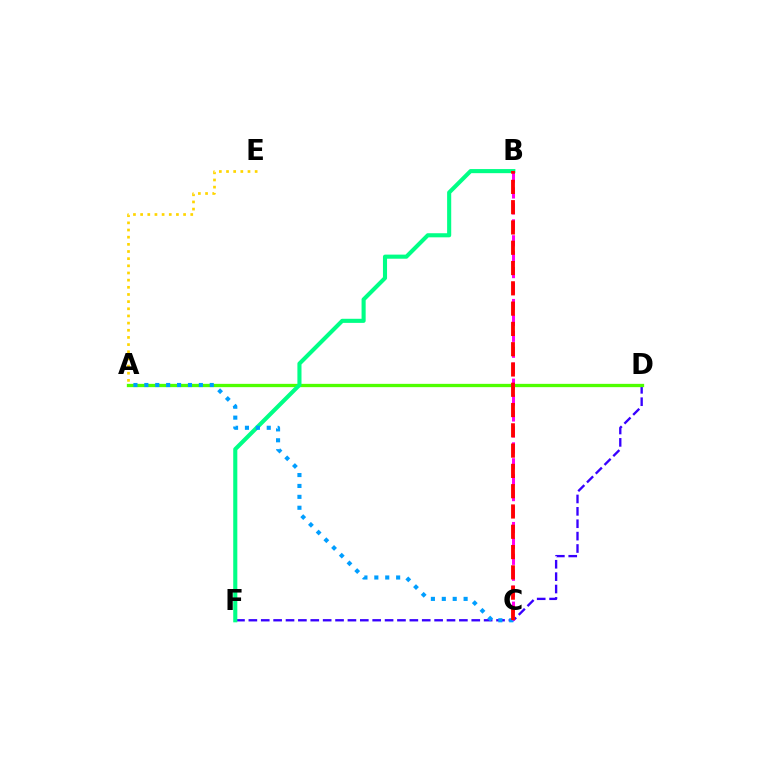{('D', 'F'): [{'color': '#3700ff', 'line_style': 'dashed', 'thickness': 1.68}], ('A', 'D'): [{'color': '#4fff00', 'line_style': 'solid', 'thickness': 2.38}], ('B', 'F'): [{'color': '#00ff86', 'line_style': 'solid', 'thickness': 2.95}], ('A', 'E'): [{'color': '#ffd500', 'line_style': 'dotted', 'thickness': 1.95}], ('A', 'C'): [{'color': '#009eff', 'line_style': 'dotted', 'thickness': 2.96}], ('B', 'C'): [{'color': '#ff00ed', 'line_style': 'dashed', 'thickness': 2.16}, {'color': '#ff0000', 'line_style': 'dashed', 'thickness': 2.76}]}